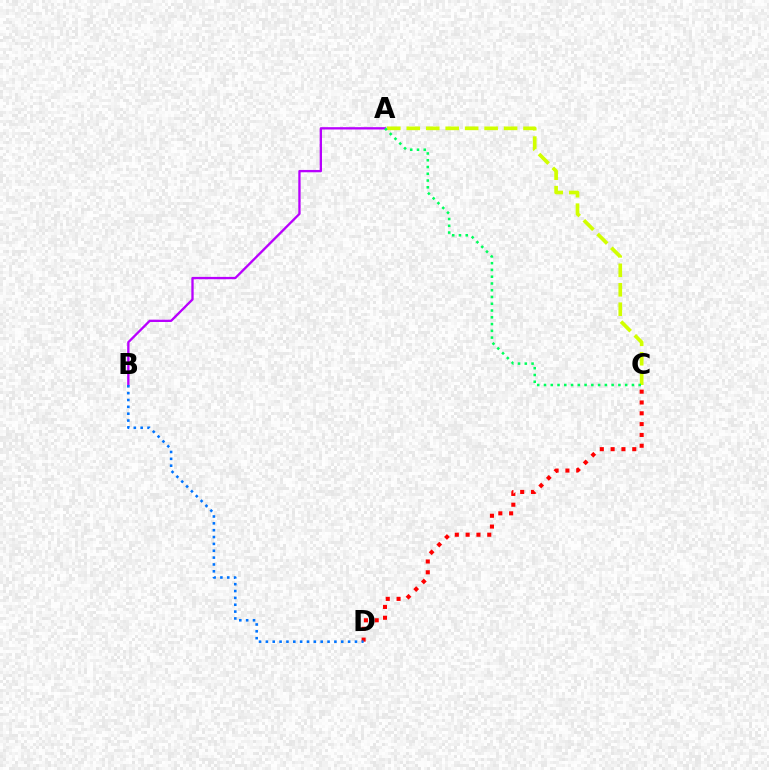{('A', 'B'): [{'color': '#b900ff', 'line_style': 'solid', 'thickness': 1.67}], ('C', 'D'): [{'color': '#ff0000', 'line_style': 'dotted', 'thickness': 2.94}], ('B', 'D'): [{'color': '#0074ff', 'line_style': 'dotted', 'thickness': 1.86}], ('A', 'C'): [{'color': '#d1ff00', 'line_style': 'dashed', 'thickness': 2.64}, {'color': '#00ff5c', 'line_style': 'dotted', 'thickness': 1.84}]}